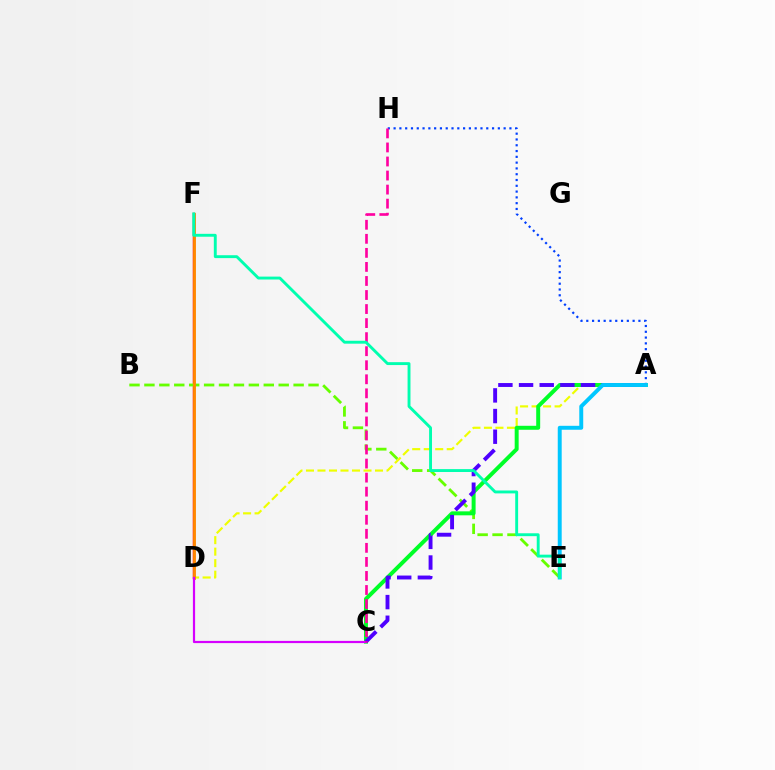{('A', 'D'): [{'color': '#eeff00', 'line_style': 'dashed', 'thickness': 1.56}], ('D', 'F'): [{'color': '#ff0000', 'line_style': 'solid', 'thickness': 1.79}, {'color': '#ff8800', 'line_style': 'solid', 'thickness': 2.03}], ('B', 'E'): [{'color': '#66ff00', 'line_style': 'dashed', 'thickness': 2.03}], ('A', 'C'): [{'color': '#00ff27', 'line_style': 'solid', 'thickness': 2.86}, {'color': '#4f00ff', 'line_style': 'dashed', 'thickness': 2.81}], ('C', 'D'): [{'color': '#d600ff', 'line_style': 'solid', 'thickness': 1.59}], ('A', 'H'): [{'color': '#003fff', 'line_style': 'dotted', 'thickness': 1.57}], ('C', 'H'): [{'color': '#ff00a0', 'line_style': 'dashed', 'thickness': 1.91}], ('A', 'E'): [{'color': '#00c7ff', 'line_style': 'solid', 'thickness': 2.83}], ('E', 'F'): [{'color': '#00ffaf', 'line_style': 'solid', 'thickness': 2.08}]}